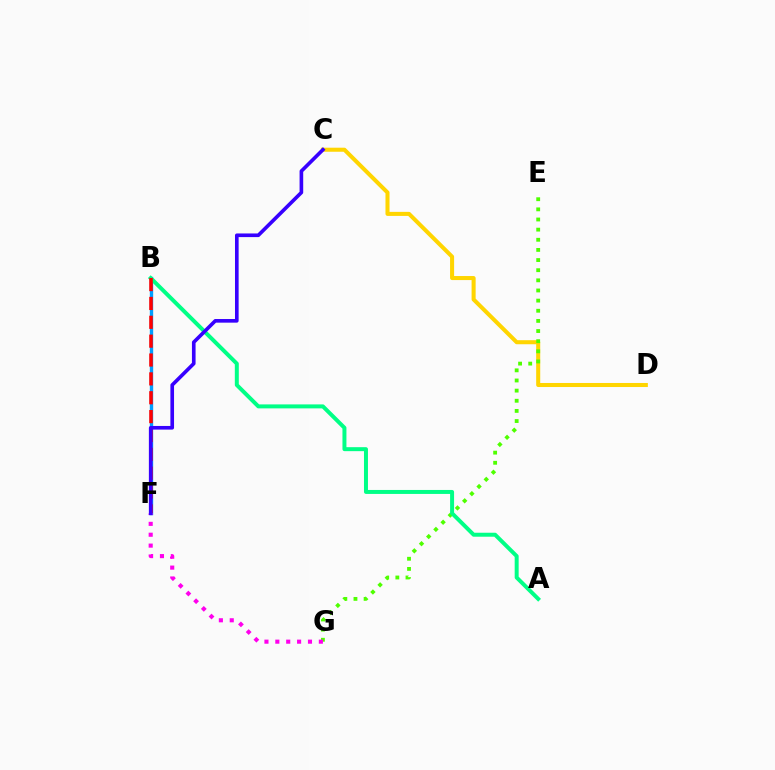{('C', 'D'): [{'color': '#ffd500', 'line_style': 'solid', 'thickness': 2.91}], ('B', 'F'): [{'color': '#009eff', 'line_style': 'solid', 'thickness': 2.42}, {'color': '#ff0000', 'line_style': 'dashed', 'thickness': 2.56}], ('E', 'G'): [{'color': '#4fff00', 'line_style': 'dotted', 'thickness': 2.75}], ('A', 'B'): [{'color': '#00ff86', 'line_style': 'solid', 'thickness': 2.86}], ('F', 'G'): [{'color': '#ff00ed', 'line_style': 'dotted', 'thickness': 2.96}], ('C', 'F'): [{'color': '#3700ff', 'line_style': 'solid', 'thickness': 2.62}]}